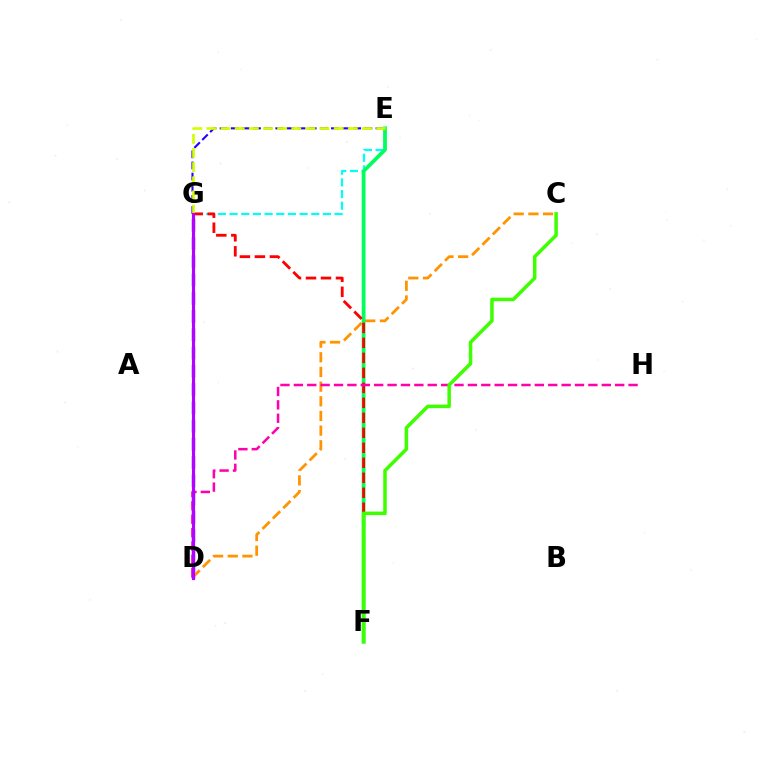{('D', 'G'): [{'color': '#0074ff', 'line_style': 'dashed', 'thickness': 2.48}, {'color': '#b900ff', 'line_style': 'solid', 'thickness': 2.26}], ('E', 'G'): [{'color': '#2500ff', 'line_style': 'dashed', 'thickness': 1.51}, {'color': '#00fff6', 'line_style': 'dashed', 'thickness': 1.58}, {'color': '#d1ff00', 'line_style': 'dashed', 'thickness': 1.92}], ('C', 'D'): [{'color': '#ff9400', 'line_style': 'dashed', 'thickness': 1.99}], ('E', 'F'): [{'color': '#00ff5c', 'line_style': 'solid', 'thickness': 2.71}], ('F', 'G'): [{'color': '#ff0000', 'line_style': 'dashed', 'thickness': 2.04}], ('D', 'H'): [{'color': '#ff00ac', 'line_style': 'dashed', 'thickness': 1.82}], ('C', 'F'): [{'color': '#3dff00', 'line_style': 'solid', 'thickness': 2.52}]}